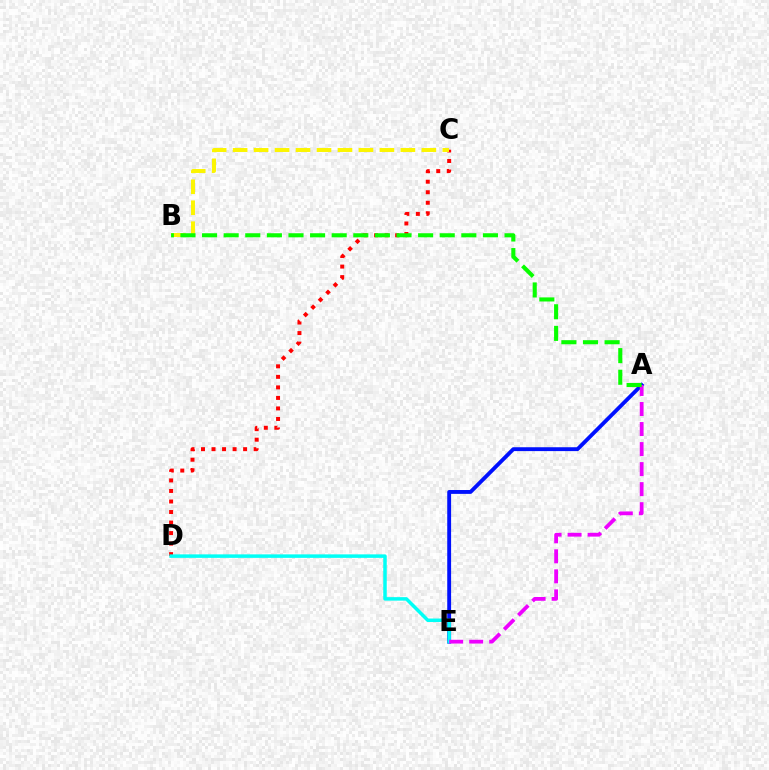{('A', 'E'): [{'color': '#0010ff', 'line_style': 'solid', 'thickness': 2.78}, {'color': '#ee00ff', 'line_style': 'dashed', 'thickness': 2.72}], ('C', 'D'): [{'color': '#ff0000', 'line_style': 'dotted', 'thickness': 2.86}], ('B', 'C'): [{'color': '#fcf500', 'line_style': 'dashed', 'thickness': 2.85}], ('D', 'E'): [{'color': '#00fff6', 'line_style': 'solid', 'thickness': 2.51}], ('A', 'B'): [{'color': '#08ff00', 'line_style': 'dashed', 'thickness': 2.94}]}